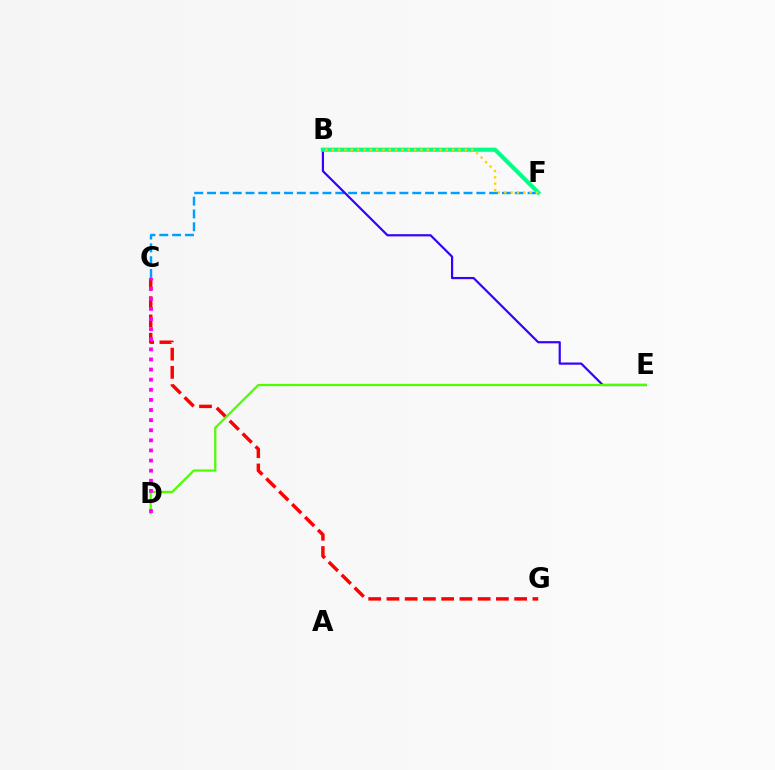{('C', 'G'): [{'color': '#ff0000', 'line_style': 'dashed', 'thickness': 2.48}], ('C', 'F'): [{'color': '#009eff', 'line_style': 'dashed', 'thickness': 1.74}], ('B', 'E'): [{'color': '#3700ff', 'line_style': 'solid', 'thickness': 1.58}], ('D', 'E'): [{'color': '#4fff00', 'line_style': 'solid', 'thickness': 1.63}], ('B', 'F'): [{'color': '#00ff86', 'line_style': 'solid', 'thickness': 2.98}, {'color': '#ffd500', 'line_style': 'dotted', 'thickness': 1.72}], ('C', 'D'): [{'color': '#ff00ed', 'line_style': 'dotted', 'thickness': 2.75}]}